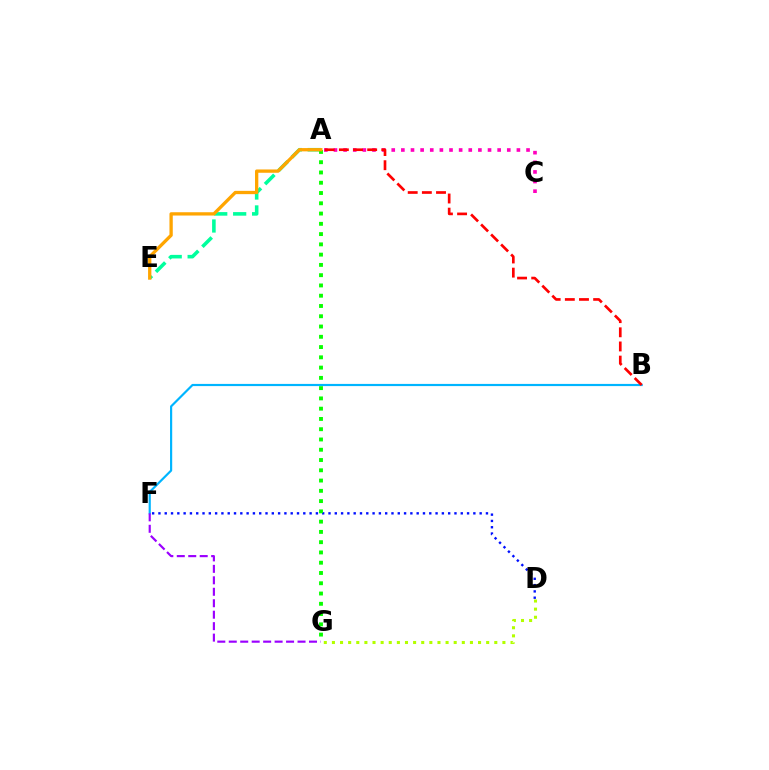{('D', 'F'): [{'color': '#0010ff', 'line_style': 'dotted', 'thickness': 1.71}], ('A', 'C'): [{'color': '#ff00bd', 'line_style': 'dotted', 'thickness': 2.62}], ('B', 'F'): [{'color': '#00b5ff', 'line_style': 'solid', 'thickness': 1.57}], ('A', 'E'): [{'color': '#00ff9d', 'line_style': 'dashed', 'thickness': 2.57}, {'color': '#ffa500', 'line_style': 'solid', 'thickness': 2.38}], ('F', 'G'): [{'color': '#9b00ff', 'line_style': 'dashed', 'thickness': 1.56}], ('A', 'B'): [{'color': '#ff0000', 'line_style': 'dashed', 'thickness': 1.92}], ('D', 'G'): [{'color': '#b3ff00', 'line_style': 'dotted', 'thickness': 2.21}], ('A', 'G'): [{'color': '#08ff00', 'line_style': 'dotted', 'thickness': 2.79}]}